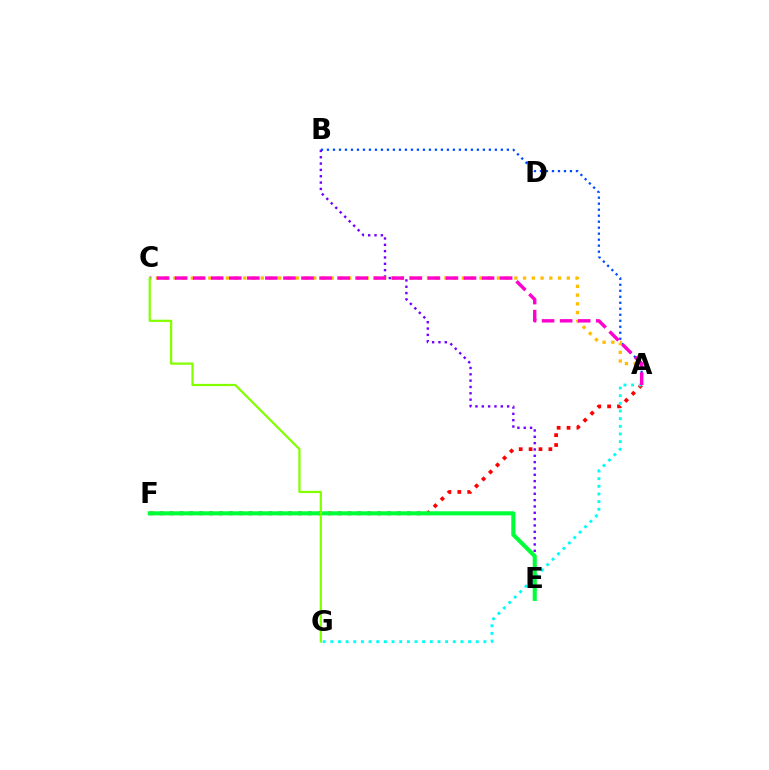{('A', 'B'): [{'color': '#004bff', 'line_style': 'dotted', 'thickness': 1.63}], ('B', 'E'): [{'color': '#7200ff', 'line_style': 'dotted', 'thickness': 1.72}], ('A', 'C'): [{'color': '#ffbd00', 'line_style': 'dotted', 'thickness': 2.38}, {'color': '#ff00cf', 'line_style': 'dashed', 'thickness': 2.45}], ('A', 'F'): [{'color': '#ff0000', 'line_style': 'dotted', 'thickness': 2.69}], ('A', 'G'): [{'color': '#00fff6', 'line_style': 'dotted', 'thickness': 2.08}], ('E', 'F'): [{'color': '#00ff39', 'line_style': 'solid', 'thickness': 2.95}], ('C', 'G'): [{'color': '#84ff00', 'line_style': 'solid', 'thickness': 1.62}]}